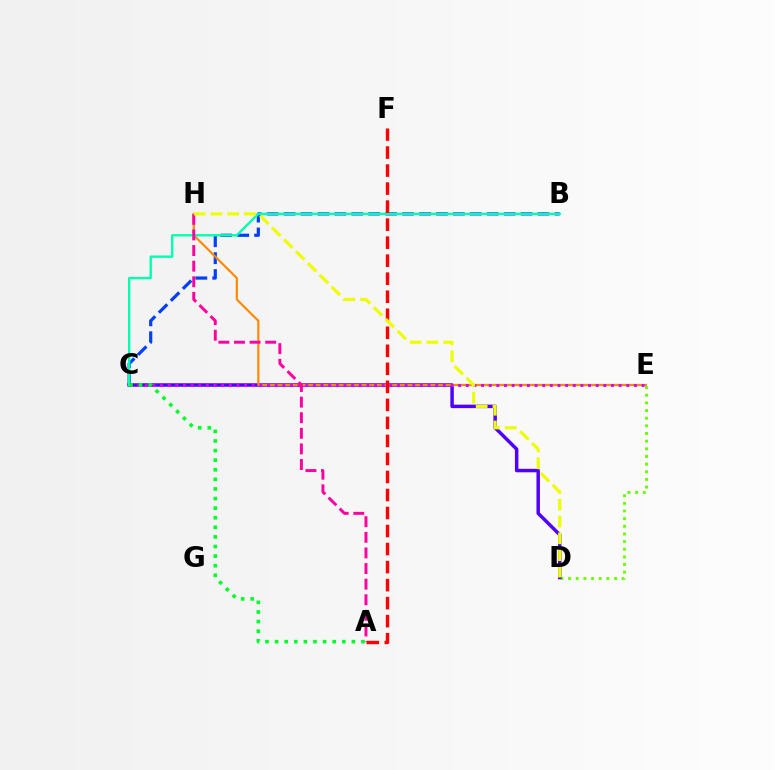{('B', 'C'): [{'color': '#003fff', 'line_style': 'dashed', 'thickness': 2.3}, {'color': '#00ffaf', 'line_style': 'solid', 'thickness': 1.69}], ('D', 'E'): [{'color': '#66ff00', 'line_style': 'dotted', 'thickness': 2.08}], ('C', 'E'): [{'color': '#00c7ff', 'line_style': 'solid', 'thickness': 1.52}, {'color': '#d600ff', 'line_style': 'dotted', 'thickness': 2.08}], ('C', 'D'): [{'color': '#4f00ff', 'line_style': 'solid', 'thickness': 2.5}], ('E', 'H'): [{'color': '#ff8800', 'line_style': 'solid', 'thickness': 1.55}], ('A', 'H'): [{'color': '#ff00a0', 'line_style': 'dashed', 'thickness': 2.12}], ('A', 'F'): [{'color': '#ff0000', 'line_style': 'dashed', 'thickness': 2.45}], ('A', 'C'): [{'color': '#00ff27', 'line_style': 'dotted', 'thickness': 2.61}], ('D', 'H'): [{'color': '#eeff00', 'line_style': 'dashed', 'thickness': 2.28}]}